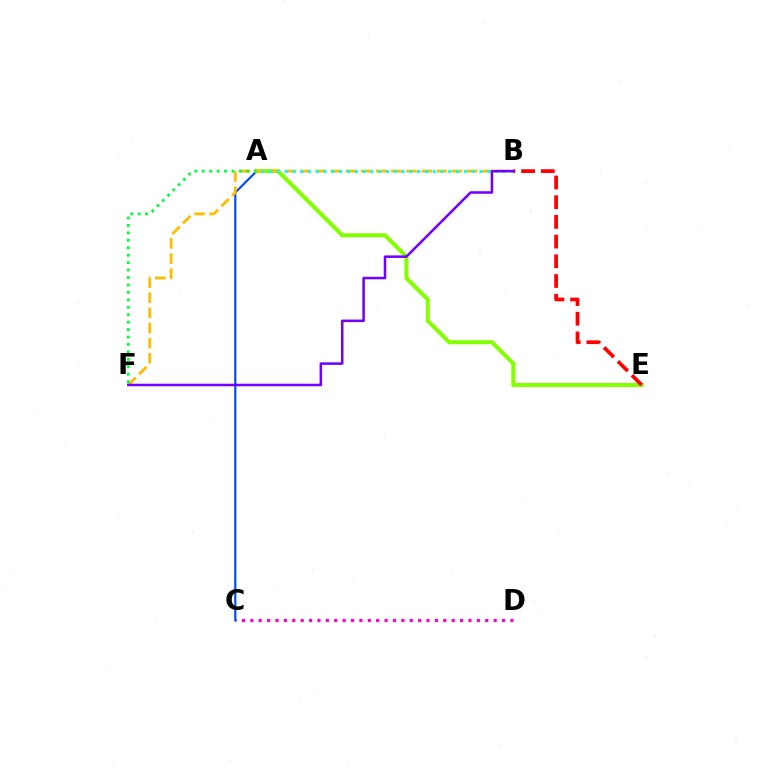{('C', 'D'): [{'color': '#ff00cf', 'line_style': 'dotted', 'thickness': 2.28}], ('A', 'C'): [{'color': '#004bff', 'line_style': 'solid', 'thickness': 1.58}], ('A', 'E'): [{'color': '#84ff00', 'line_style': 'solid', 'thickness': 2.9}], ('B', 'F'): [{'color': '#ffbd00', 'line_style': 'dashed', 'thickness': 2.06}, {'color': '#7200ff', 'line_style': 'solid', 'thickness': 1.83}], ('A', 'B'): [{'color': '#00fff6', 'line_style': 'dotted', 'thickness': 2.12}], ('B', 'E'): [{'color': '#ff0000', 'line_style': 'dashed', 'thickness': 2.68}], ('A', 'F'): [{'color': '#00ff39', 'line_style': 'dotted', 'thickness': 2.02}]}